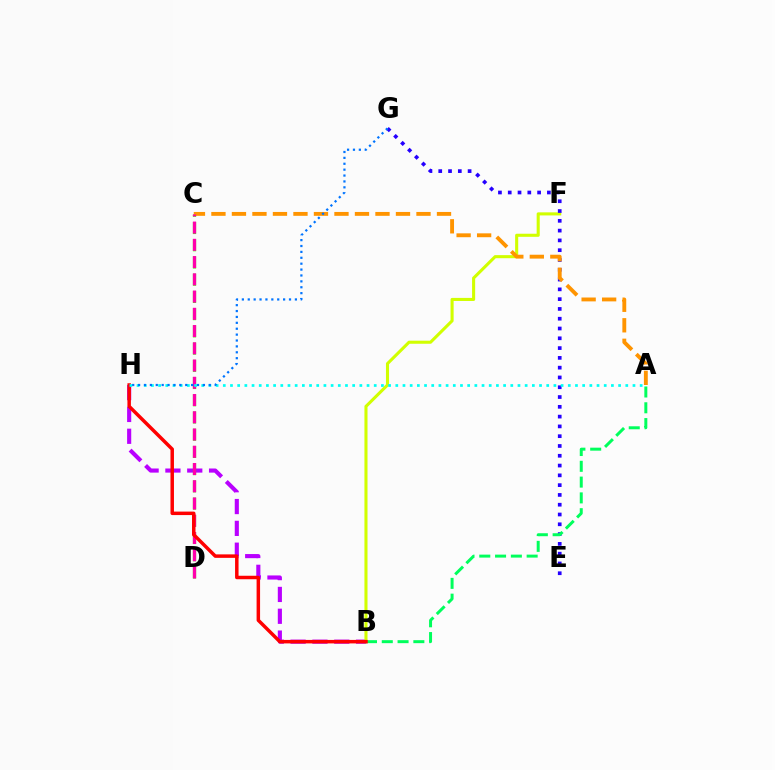{('B', 'H'): [{'color': '#b900ff', 'line_style': 'dashed', 'thickness': 2.96}, {'color': '#ff0000', 'line_style': 'solid', 'thickness': 2.51}], ('B', 'F'): [{'color': '#d1ff00', 'line_style': 'solid', 'thickness': 2.22}], ('C', 'D'): [{'color': '#3dff00', 'line_style': 'dashed', 'thickness': 2.34}, {'color': '#ff00ac', 'line_style': 'dashed', 'thickness': 2.34}], ('E', 'G'): [{'color': '#2500ff', 'line_style': 'dotted', 'thickness': 2.66}], ('A', 'B'): [{'color': '#00ff5c', 'line_style': 'dashed', 'thickness': 2.15}], ('A', 'C'): [{'color': '#ff9400', 'line_style': 'dashed', 'thickness': 2.79}], ('A', 'H'): [{'color': '#00fff6', 'line_style': 'dotted', 'thickness': 1.95}], ('G', 'H'): [{'color': '#0074ff', 'line_style': 'dotted', 'thickness': 1.6}]}